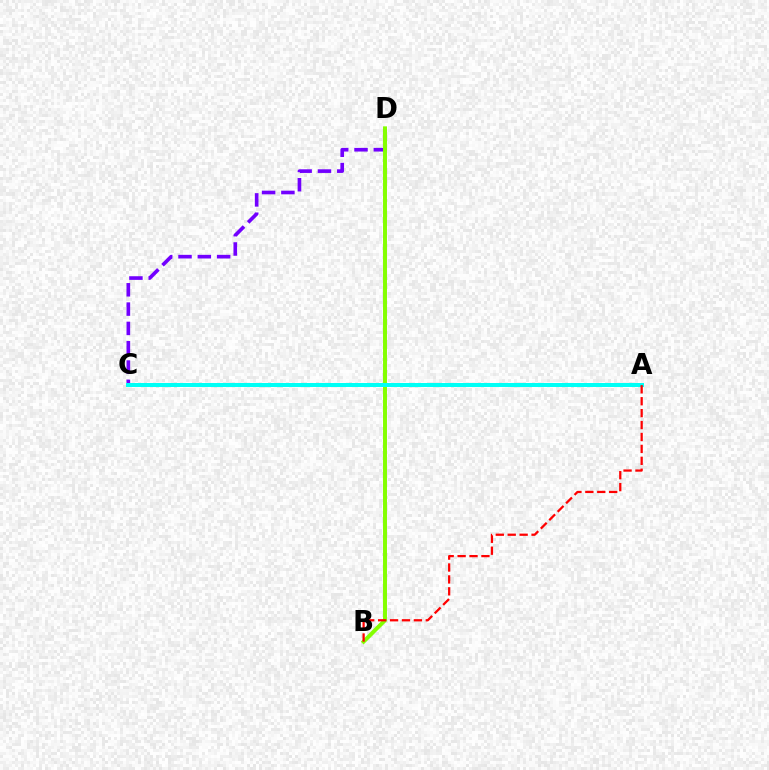{('C', 'D'): [{'color': '#7200ff', 'line_style': 'dashed', 'thickness': 2.62}], ('B', 'D'): [{'color': '#84ff00', 'line_style': 'solid', 'thickness': 2.85}], ('A', 'C'): [{'color': '#00fff6', 'line_style': 'solid', 'thickness': 2.88}], ('A', 'B'): [{'color': '#ff0000', 'line_style': 'dashed', 'thickness': 1.62}]}